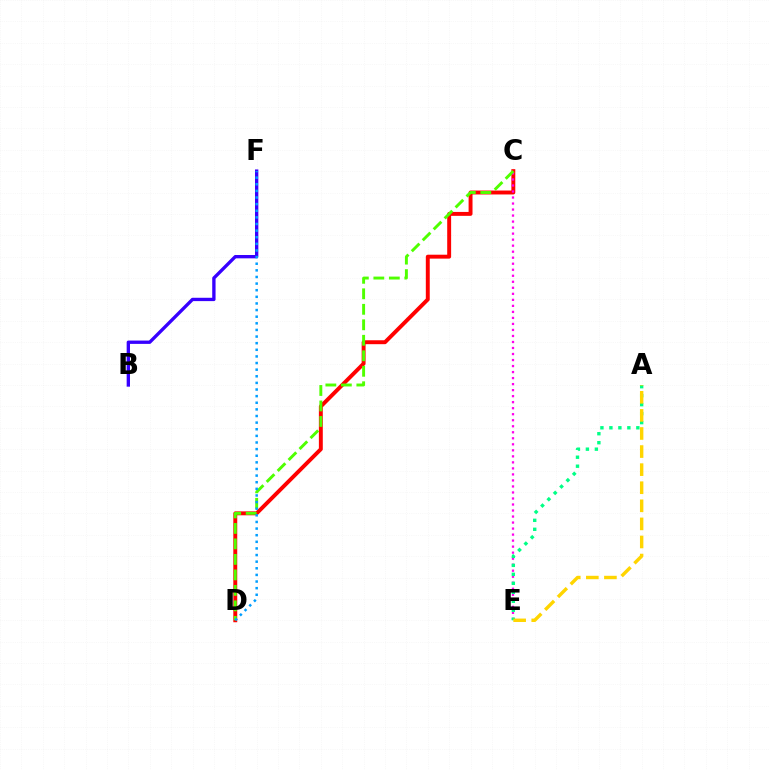{('C', 'D'): [{'color': '#ff0000', 'line_style': 'solid', 'thickness': 2.82}, {'color': '#4fff00', 'line_style': 'dashed', 'thickness': 2.1}], ('C', 'E'): [{'color': '#ff00ed', 'line_style': 'dotted', 'thickness': 1.64}], ('B', 'F'): [{'color': '#3700ff', 'line_style': 'solid', 'thickness': 2.4}], ('A', 'E'): [{'color': '#00ff86', 'line_style': 'dotted', 'thickness': 2.44}, {'color': '#ffd500', 'line_style': 'dashed', 'thickness': 2.46}], ('D', 'F'): [{'color': '#009eff', 'line_style': 'dotted', 'thickness': 1.8}]}